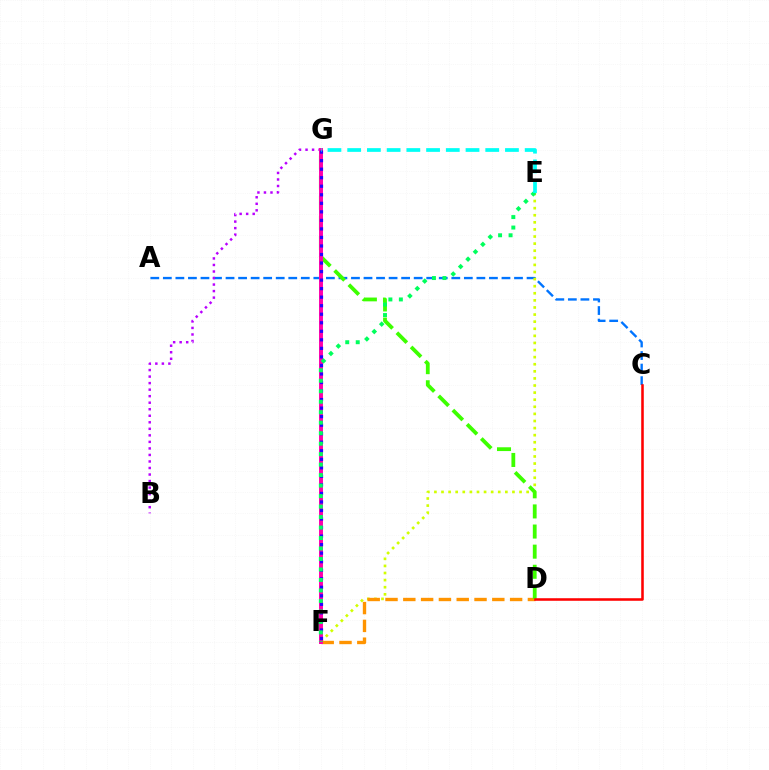{('A', 'C'): [{'color': '#0074ff', 'line_style': 'dashed', 'thickness': 1.7}], ('E', 'F'): [{'color': '#d1ff00', 'line_style': 'dotted', 'thickness': 1.93}, {'color': '#00ff5c', 'line_style': 'dotted', 'thickness': 2.85}], ('D', 'F'): [{'color': '#ff9400', 'line_style': 'dashed', 'thickness': 2.42}], ('B', 'G'): [{'color': '#b900ff', 'line_style': 'dotted', 'thickness': 1.77}], ('D', 'G'): [{'color': '#3dff00', 'line_style': 'dashed', 'thickness': 2.73}], ('F', 'G'): [{'color': '#ff00ac', 'line_style': 'solid', 'thickness': 2.84}, {'color': '#2500ff', 'line_style': 'dotted', 'thickness': 2.32}], ('C', 'D'): [{'color': '#ff0000', 'line_style': 'solid', 'thickness': 1.84}], ('E', 'G'): [{'color': '#00fff6', 'line_style': 'dashed', 'thickness': 2.68}]}